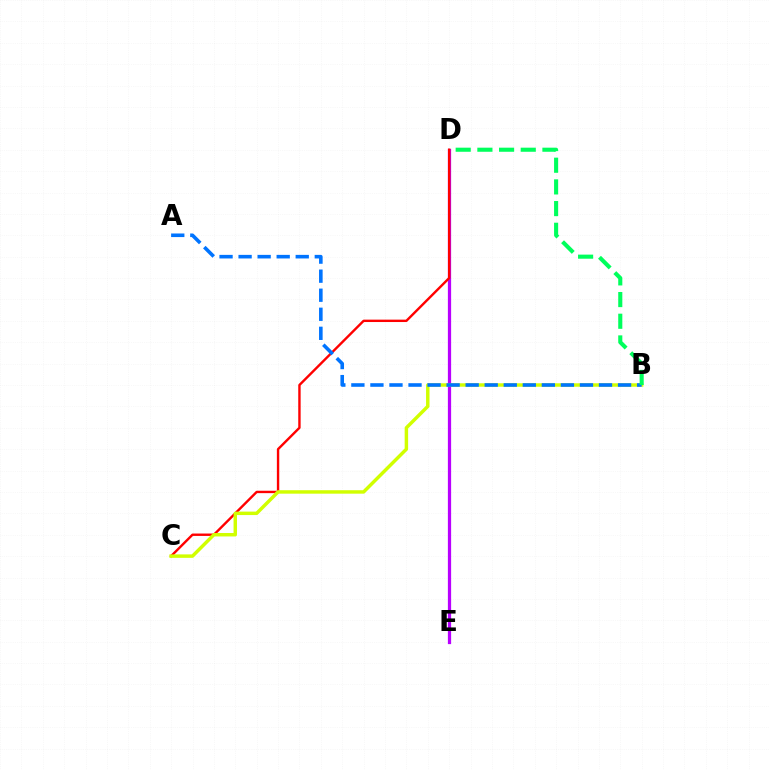{('D', 'E'): [{'color': '#b900ff', 'line_style': 'solid', 'thickness': 2.33}], ('C', 'D'): [{'color': '#ff0000', 'line_style': 'solid', 'thickness': 1.72}], ('B', 'C'): [{'color': '#d1ff00', 'line_style': 'solid', 'thickness': 2.49}], ('A', 'B'): [{'color': '#0074ff', 'line_style': 'dashed', 'thickness': 2.59}], ('B', 'D'): [{'color': '#00ff5c', 'line_style': 'dashed', 'thickness': 2.95}]}